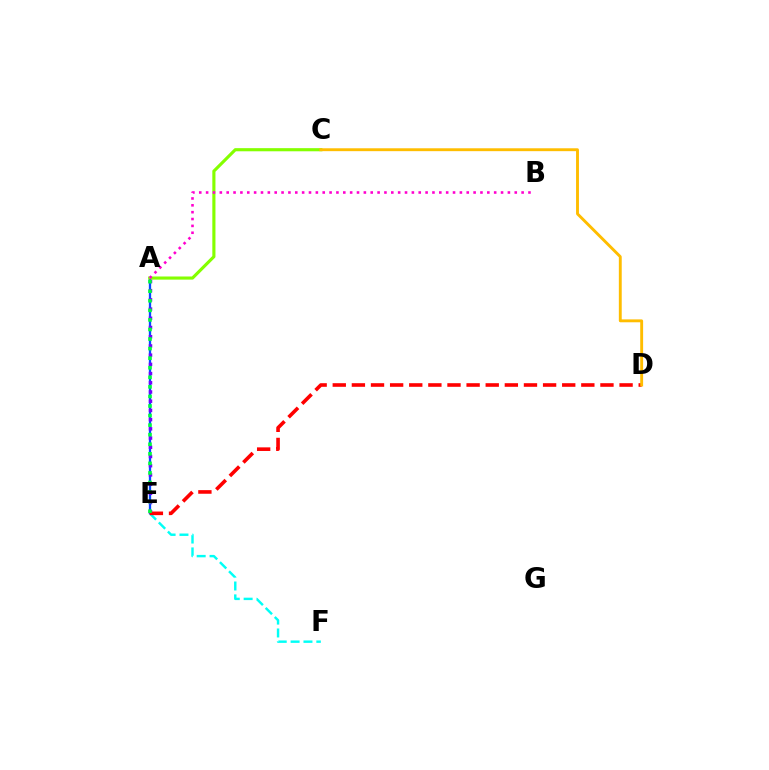{('A', 'E'): [{'color': '#004bff', 'line_style': 'solid', 'thickness': 1.66}, {'color': '#7200ff', 'line_style': 'dotted', 'thickness': 2.5}, {'color': '#00ff39', 'line_style': 'dotted', 'thickness': 2.6}], ('A', 'C'): [{'color': '#84ff00', 'line_style': 'solid', 'thickness': 2.25}], ('E', 'F'): [{'color': '#00fff6', 'line_style': 'dashed', 'thickness': 1.75}], ('D', 'E'): [{'color': '#ff0000', 'line_style': 'dashed', 'thickness': 2.6}], ('C', 'D'): [{'color': '#ffbd00', 'line_style': 'solid', 'thickness': 2.08}], ('A', 'B'): [{'color': '#ff00cf', 'line_style': 'dotted', 'thickness': 1.86}]}